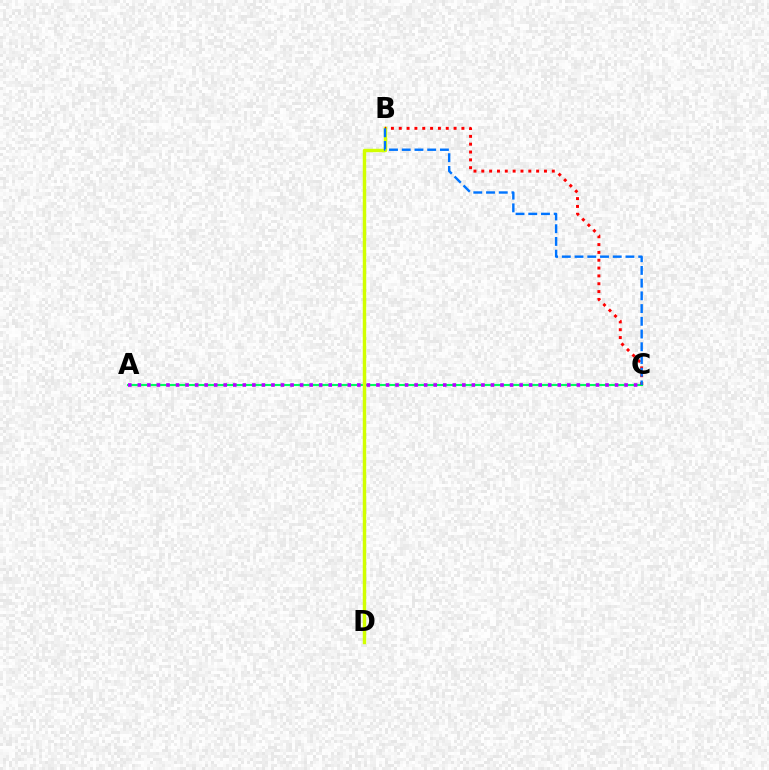{('A', 'C'): [{'color': '#00ff5c', 'line_style': 'solid', 'thickness': 1.53}, {'color': '#b900ff', 'line_style': 'dotted', 'thickness': 2.59}], ('B', 'D'): [{'color': '#d1ff00', 'line_style': 'solid', 'thickness': 2.47}], ('B', 'C'): [{'color': '#ff0000', 'line_style': 'dotted', 'thickness': 2.13}, {'color': '#0074ff', 'line_style': 'dashed', 'thickness': 1.73}]}